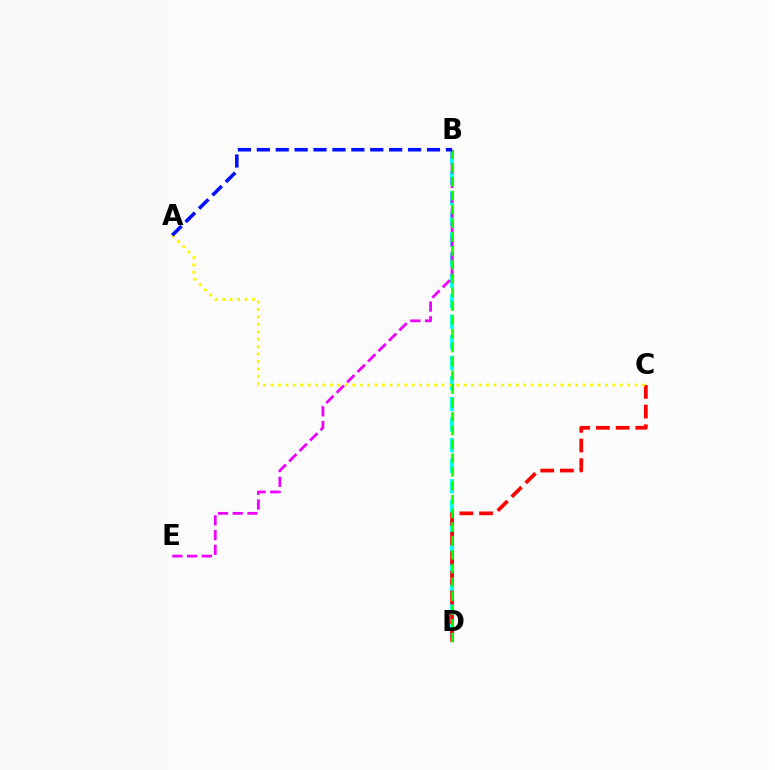{('B', 'D'): [{'color': '#00fff6', 'line_style': 'dashed', 'thickness': 2.79}, {'color': '#08ff00', 'line_style': 'dashed', 'thickness': 1.88}], ('C', 'D'): [{'color': '#ff0000', 'line_style': 'dashed', 'thickness': 2.68}], ('B', 'E'): [{'color': '#ee00ff', 'line_style': 'dashed', 'thickness': 2.0}], ('A', 'C'): [{'color': '#fcf500', 'line_style': 'dotted', 'thickness': 2.02}], ('A', 'B'): [{'color': '#0010ff', 'line_style': 'dashed', 'thickness': 2.57}]}